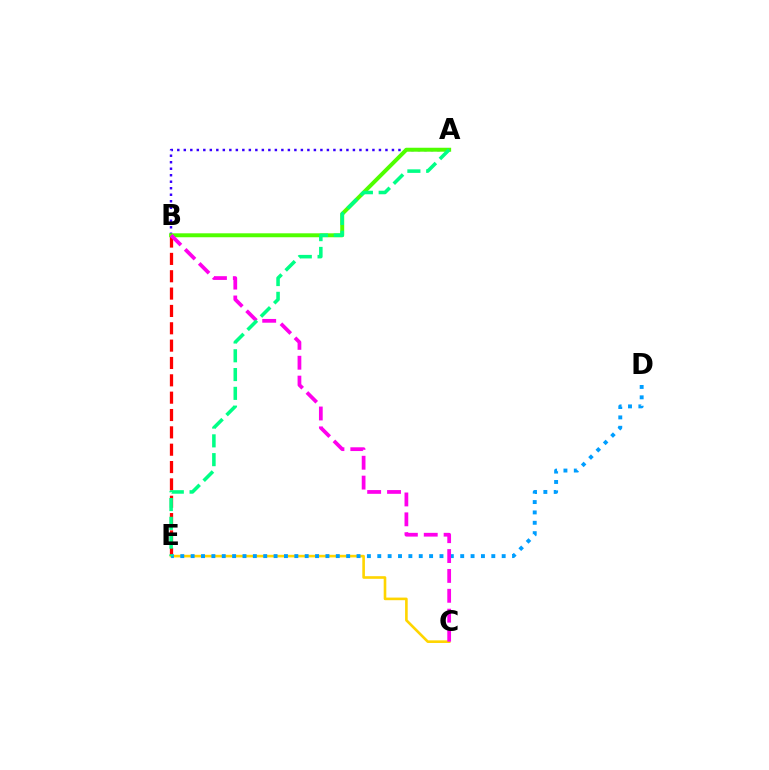{('B', 'E'): [{'color': '#ff0000', 'line_style': 'dashed', 'thickness': 2.36}], ('C', 'E'): [{'color': '#ffd500', 'line_style': 'solid', 'thickness': 1.89}], ('D', 'E'): [{'color': '#009eff', 'line_style': 'dotted', 'thickness': 2.82}], ('A', 'B'): [{'color': '#3700ff', 'line_style': 'dotted', 'thickness': 1.77}, {'color': '#4fff00', 'line_style': 'solid', 'thickness': 2.84}], ('B', 'C'): [{'color': '#ff00ed', 'line_style': 'dashed', 'thickness': 2.7}], ('A', 'E'): [{'color': '#00ff86', 'line_style': 'dashed', 'thickness': 2.55}]}